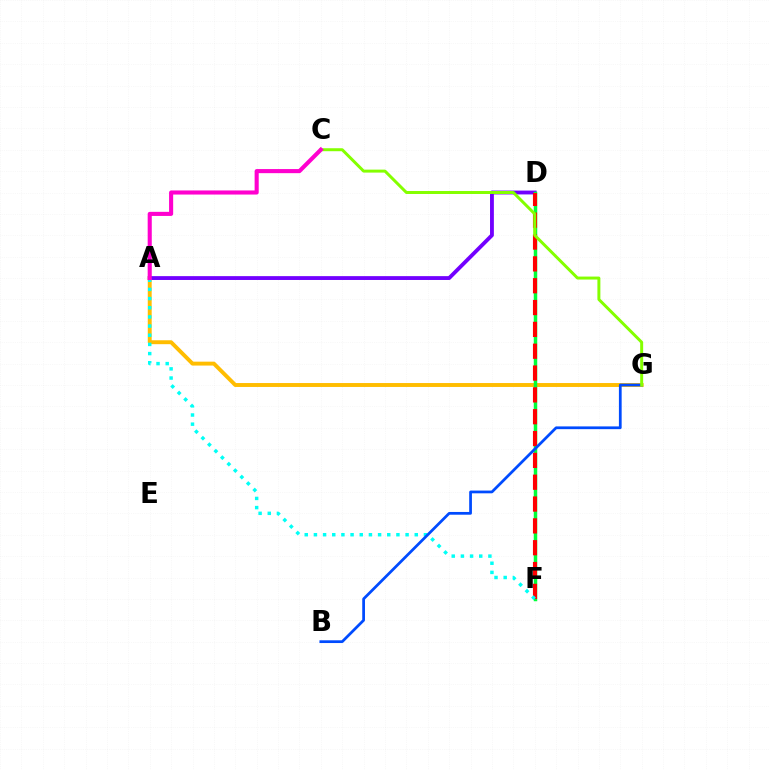{('A', 'G'): [{'color': '#ffbd00', 'line_style': 'solid', 'thickness': 2.82}], ('A', 'D'): [{'color': '#7200ff', 'line_style': 'solid', 'thickness': 2.77}], ('D', 'F'): [{'color': '#00ff39', 'line_style': 'solid', 'thickness': 2.51}, {'color': '#ff0000', 'line_style': 'dashed', 'thickness': 2.97}], ('A', 'F'): [{'color': '#00fff6', 'line_style': 'dotted', 'thickness': 2.49}], ('B', 'G'): [{'color': '#004bff', 'line_style': 'solid', 'thickness': 1.98}], ('C', 'G'): [{'color': '#84ff00', 'line_style': 'solid', 'thickness': 2.14}], ('A', 'C'): [{'color': '#ff00cf', 'line_style': 'solid', 'thickness': 2.95}]}